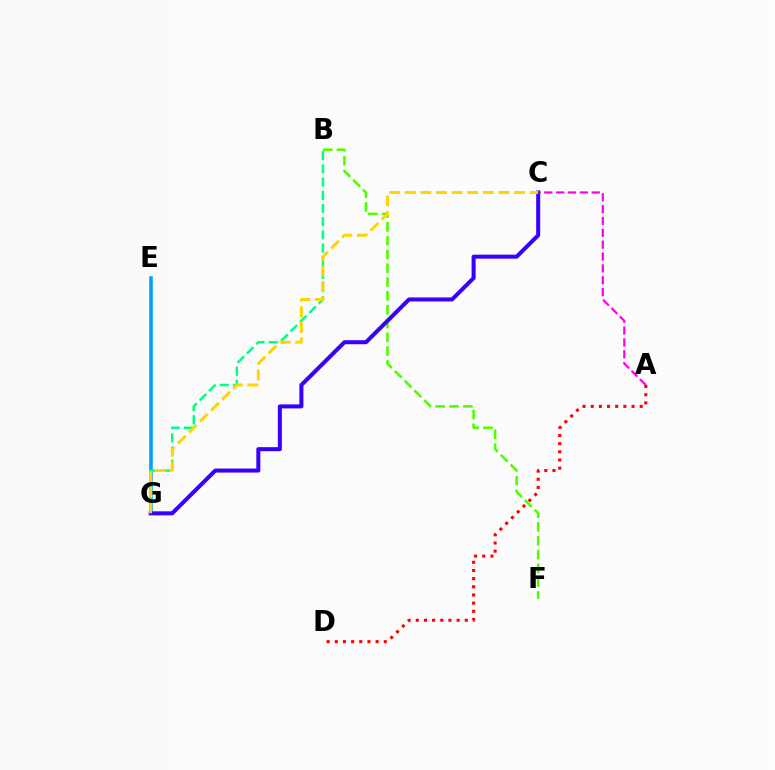{('E', 'G'): [{'color': '#009eff', 'line_style': 'solid', 'thickness': 2.53}], ('A', 'C'): [{'color': '#ff00ed', 'line_style': 'dashed', 'thickness': 1.61}], ('A', 'D'): [{'color': '#ff0000', 'line_style': 'dotted', 'thickness': 2.22}], ('B', 'G'): [{'color': '#00ff86', 'line_style': 'dashed', 'thickness': 1.79}], ('B', 'F'): [{'color': '#4fff00', 'line_style': 'dashed', 'thickness': 1.88}], ('C', 'G'): [{'color': '#3700ff', 'line_style': 'solid', 'thickness': 2.9}, {'color': '#ffd500', 'line_style': 'dashed', 'thickness': 2.12}]}